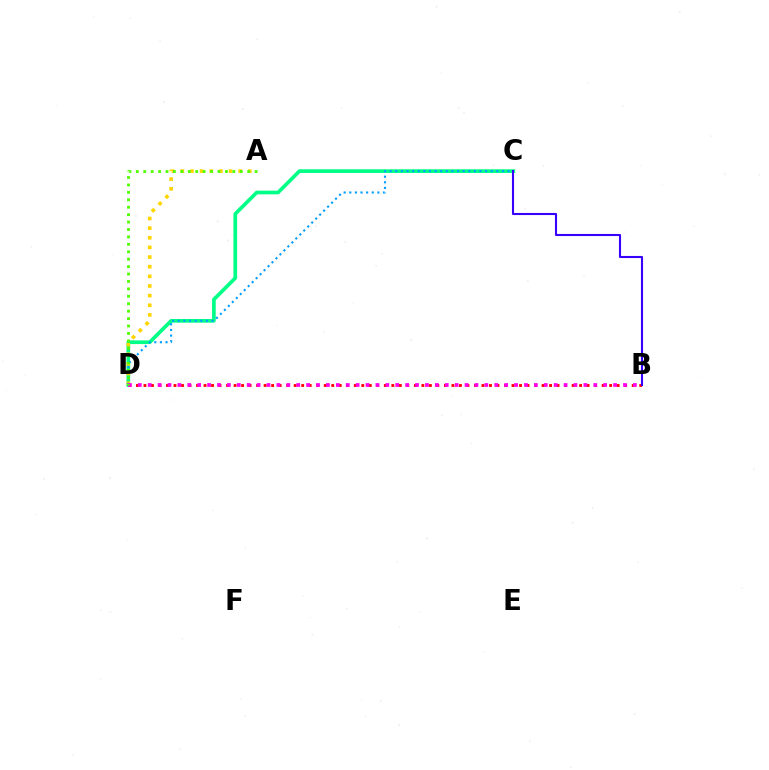{('C', 'D'): [{'color': '#00ff86', 'line_style': 'solid', 'thickness': 2.65}, {'color': '#009eff', 'line_style': 'dotted', 'thickness': 1.53}], ('A', 'D'): [{'color': '#ffd500', 'line_style': 'dotted', 'thickness': 2.62}, {'color': '#4fff00', 'line_style': 'dotted', 'thickness': 2.02}], ('B', 'D'): [{'color': '#ff0000', 'line_style': 'dotted', 'thickness': 2.04}, {'color': '#ff00ed', 'line_style': 'dotted', 'thickness': 2.69}], ('B', 'C'): [{'color': '#3700ff', 'line_style': 'solid', 'thickness': 1.51}]}